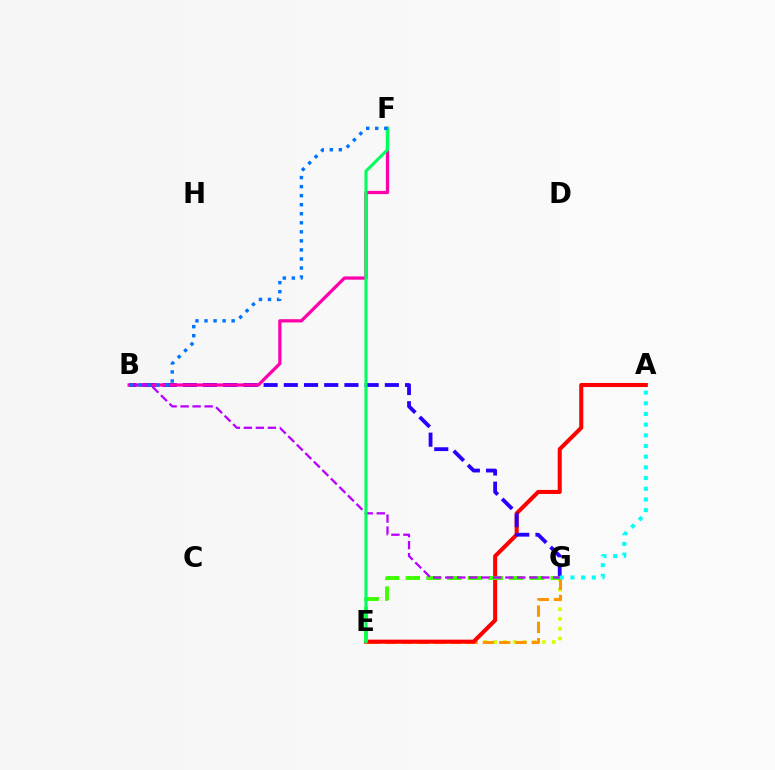{('E', 'G'): [{'color': '#d1ff00', 'line_style': 'dotted', 'thickness': 2.66}, {'color': '#ff9400', 'line_style': 'dashed', 'thickness': 2.21}, {'color': '#3dff00', 'line_style': 'dashed', 'thickness': 2.81}], ('A', 'E'): [{'color': '#ff0000', 'line_style': 'solid', 'thickness': 2.92}], ('B', 'G'): [{'color': '#2500ff', 'line_style': 'dashed', 'thickness': 2.74}, {'color': '#b900ff', 'line_style': 'dashed', 'thickness': 1.63}], ('B', 'F'): [{'color': '#ff00ac', 'line_style': 'solid', 'thickness': 2.34}, {'color': '#0074ff', 'line_style': 'dotted', 'thickness': 2.46}], ('A', 'G'): [{'color': '#00fff6', 'line_style': 'dotted', 'thickness': 2.9}], ('E', 'F'): [{'color': '#00ff5c', 'line_style': 'solid', 'thickness': 2.18}]}